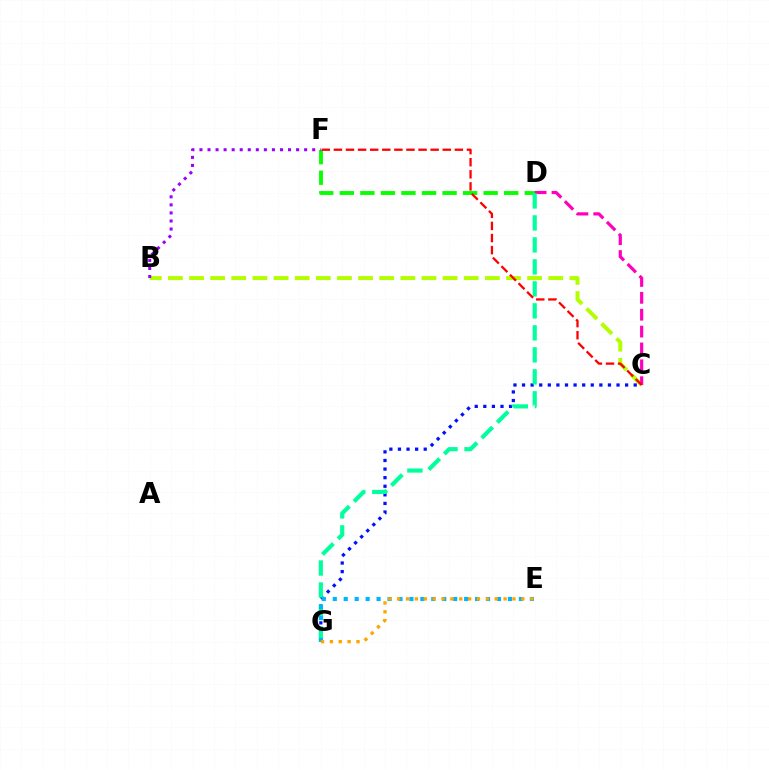{('B', 'C'): [{'color': '#b3ff00', 'line_style': 'dashed', 'thickness': 2.87}], ('C', 'G'): [{'color': '#0010ff', 'line_style': 'dotted', 'thickness': 2.33}], ('D', 'F'): [{'color': '#08ff00', 'line_style': 'dashed', 'thickness': 2.79}], ('C', 'D'): [{'color': '#ff00bd', 'line_style': 'dashed', 'thickness': 2.29}], ('D', 'G'): [{'color': '#00ff9d', 'line_style': 'dashed', 'thickness': 2.99}], ('C', 'F'): [{'color': '#ff0000', 'line_style': 'dashed', 'thickness': 1.64}], ('E', 'G'): [{'color': '#00b5ff', 'line_style': 'dotted', 'thickness': 2.97}, {'color': '#ffa500', 'line_style': 'dotted', 'thickness': 2.41}], ('B', 'F'): [{'color': '#9b00ff', 'line_style': 'dotted', 'thickness': 2.19}]}